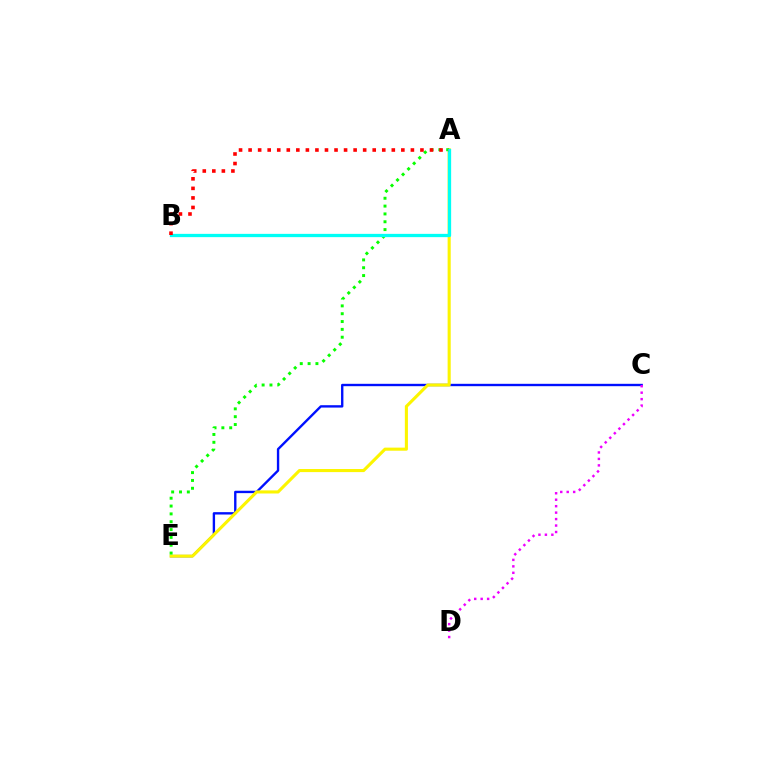{('C', 'E'): [{'color': '#0010ff', 'line_style': 'solid', 'thickness': 1.71}], ('A', 'E'): [{'color': '#fcf500', 'line_style': 'solid', 'thickness': 2.23}, {'color': '#08ff00', 'line_style': 'dotted', 'thickness': 2.13}], ('C', 'D'): [{'color': '#ee00ff', 'line_style': 'dotted', 'thickness': 1.75}], ('A', 'B'): [{'color': '#00fff6', 'line_style': 'solid', 'thickness': 2.36}, {'color': '#ff0000', 'line_style': 'dotted', 'thickness': 2.59}]}